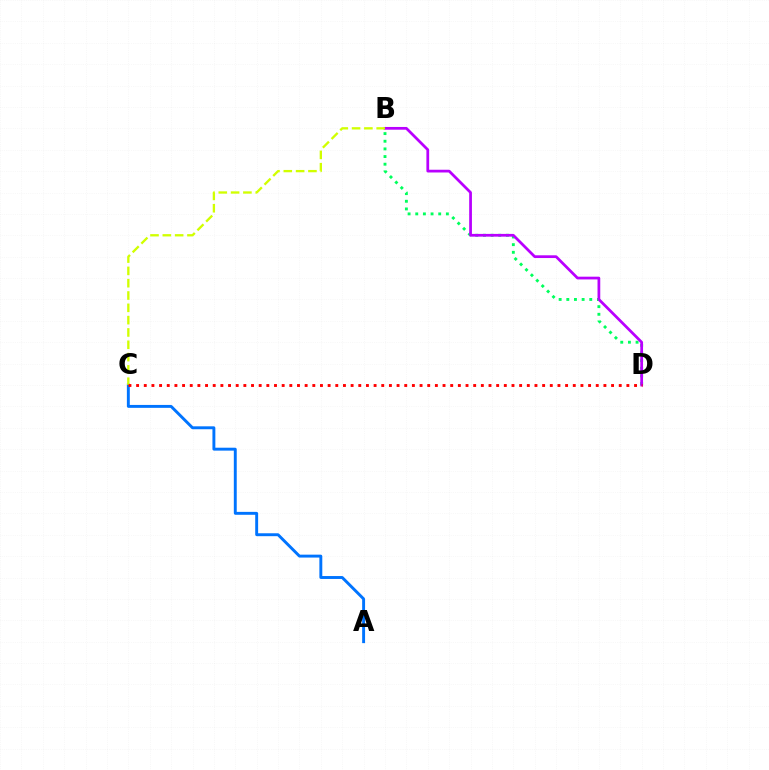{('B', 'D'): [{'color': '#00ff5c', 'line_style': 'dotted', 'thickness': 2.08}, {'color': '#b900ff', 'line_style': 'solid', 'thickness': 1.98}], ('A', 'C'): [{'color': '#0074ff', 'line_style': 'solid', 'thickness': 2.1}], ('B', 'C'): [{'color': '#d1ff00', 'line_style': 'dashed', 'thickness': 1.67}], ('C', 'D'): [{'color': '#ff0000', 'line_style': 'dotted', 'thickness': 2.08}]}